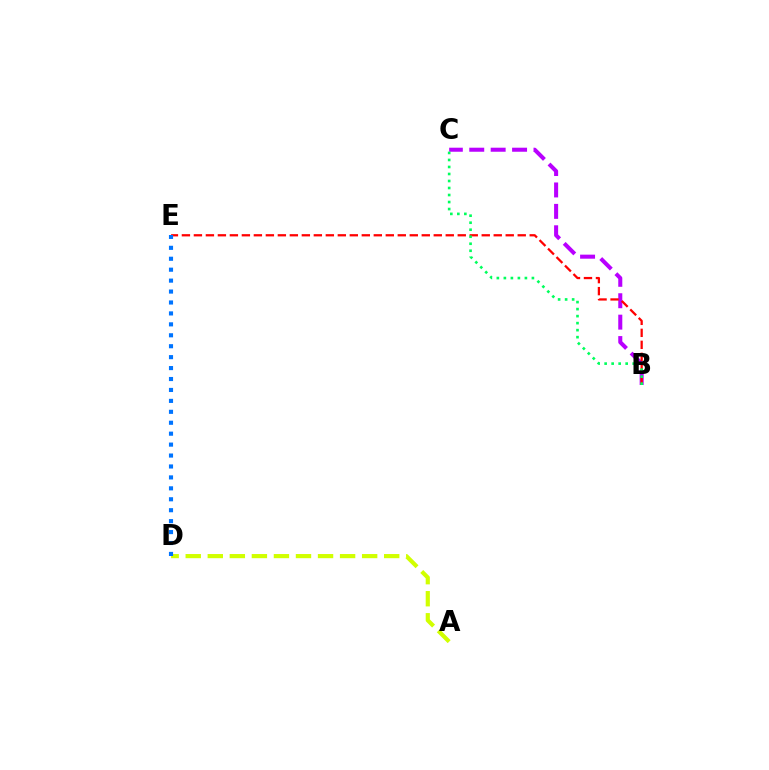{('A', 'D'): [{'color': '#d1ff00', 'line_style': 'dashed', 'thickness': 3.0}], ('B', 'C'): [{'color': '#b900ff', 'line_style': 'dashed', 'thickness': 2.91}, {'color': '#00ff5c', 'line_style': 'dotted', 'thickness': 1.91}], ('B', 'E'): [{'color': '#ff0000', 'line_style': 'dashed', 'thickness': 1.63}], ('D', 'E'): [{'color': '#0074ff', 'line_style': 'dotted', 'thickness': 2.97}]}